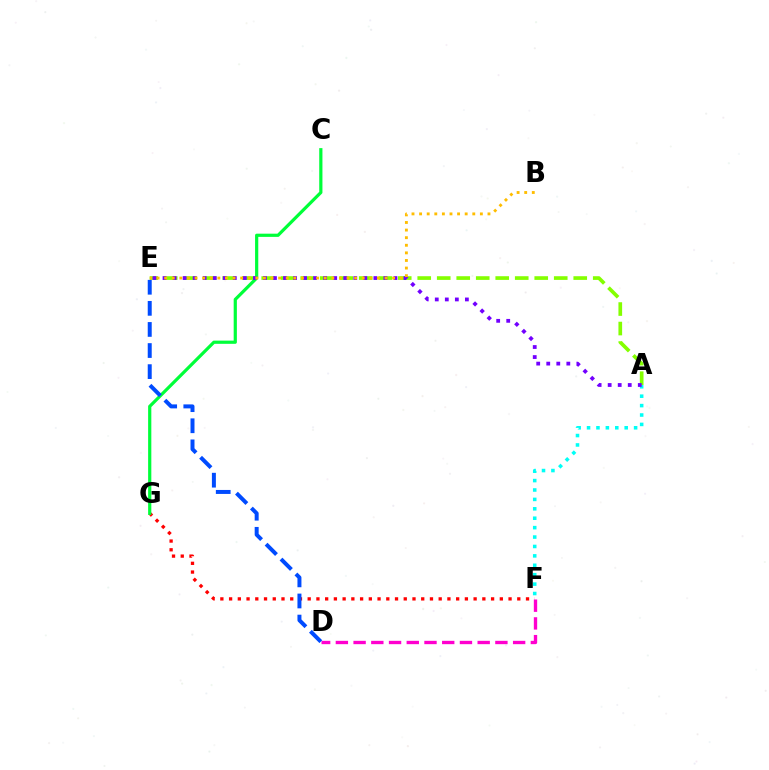{('F', 'G'): [{'color': '#ff0000', 'line_style': 'dotted', 'thickness': 2.37}], ('A', 'E'): [{'color': '#84ff00', 'line_style': 'dashed', 'thickness': 2.65}, {'color': '#7200ff', 'line_style': 'dotted', 'thickness': 2.73}], ('A', 'F'): [{'color': '#00fff6', 'line_style': 'dotted', 'thickness': 2.56}], ('C', 'G'): [{'color': '#00ff39', 'line_style': 'solid', 'thickness': 2.31}], ('D', 'F'): [{'color': '#ff00cf', 'line_style': 'dashed', 'thickness': 2.41}], ('D', 'E'): [{'color': '#004bff', 'line_style': 'dashed', 'thickness': 2.87}], ('B', 'E'): [{'color': '#ffbd00', 'line_style': 'dotted', 'thickness': 2.06}]}